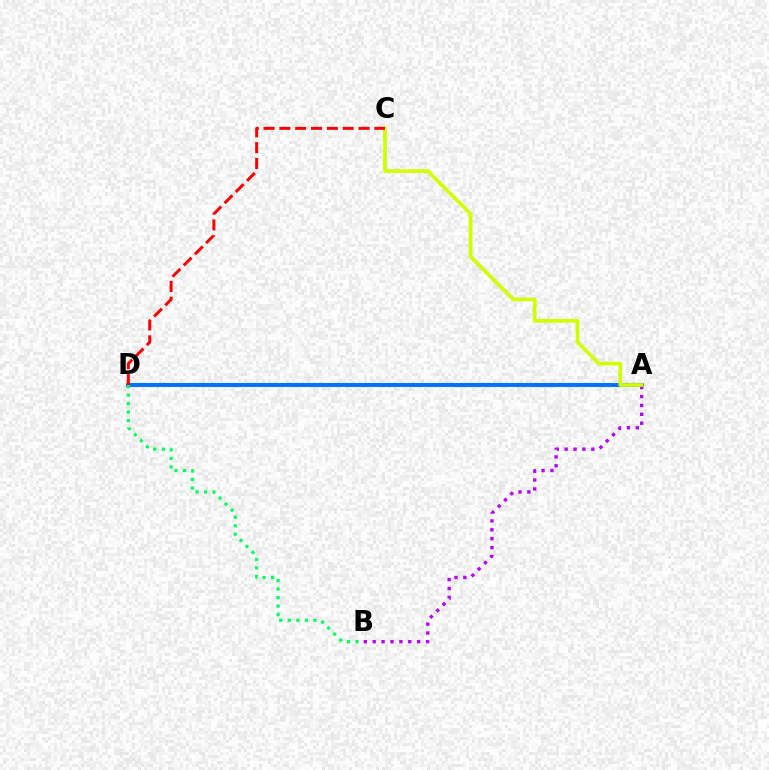{('A', 'D'): [{'color': '#0074ff', 'line_style': 'solid', 'thickness': 2.93}], ('A', 'B'): [{'color': '#b900ff', 'line_style': 'dotted', 'thickness': 2.42}], ('A', 'C'): [{'color': '#d1ff00', 'line_style': 'solid', 'thickness': 2.67}], ('B', 'D'): [{'color': '#00ff5c', 'line_style': 'dotted', 'thickness': 2.31}], ('C', 'D'): [{'color': '#ff0000', 'line_style': 'dashed', 'thickness': 2.15}]}